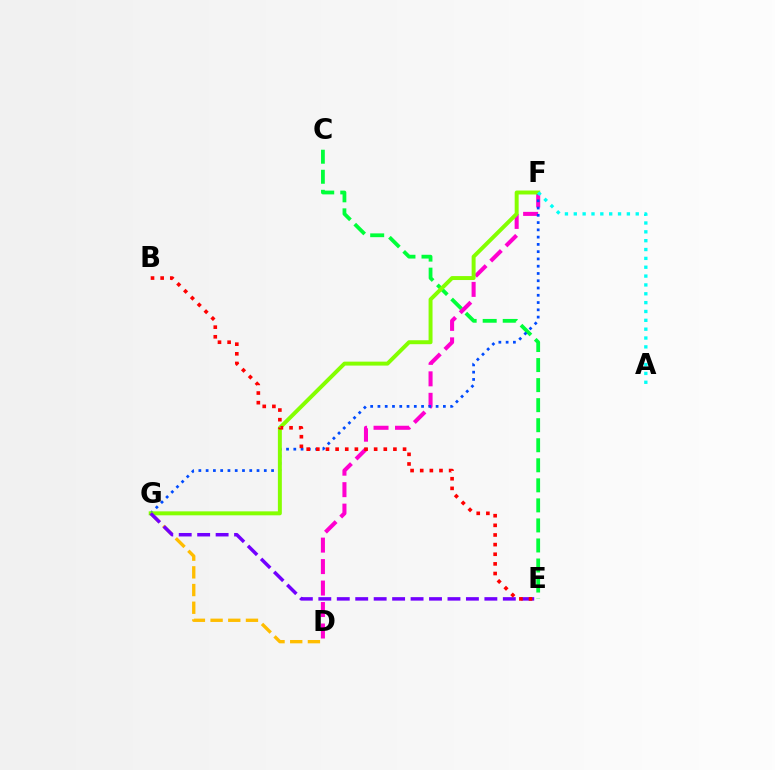{('C', 'E'): [{'color': '#00ff39', 'line_style': 'dashed', 'thickness': 2.72}], ('D', 'G'): [{'color': '#ffbd00', 'line_style': 'dashed', 'thickness': 2.4}], ('D', 'F'): [{'color': '#ff00cf', 'line_style': 'dashed', 'thickness': 2.92}], ('F', 'G'): [{'color': '#004bff', 'line_style': 'dotted', 'thickness': 1.98}, {'color': '#84ff00', 'line_style': 'solid', 'thickness': 2.85}], ('A', 'F'): [{'color': '#00fff6', 'line_style': 'dotted', 'thickness': 2.4}], ('E', 'G'): [{'color': '#7200ff', 'line_style': 'dashed', 'thickness': 2.51}], ('B', 'E'): [{'color': '#ff0000', 'line_style': 'dotted', 'thickness': 2.62}]}